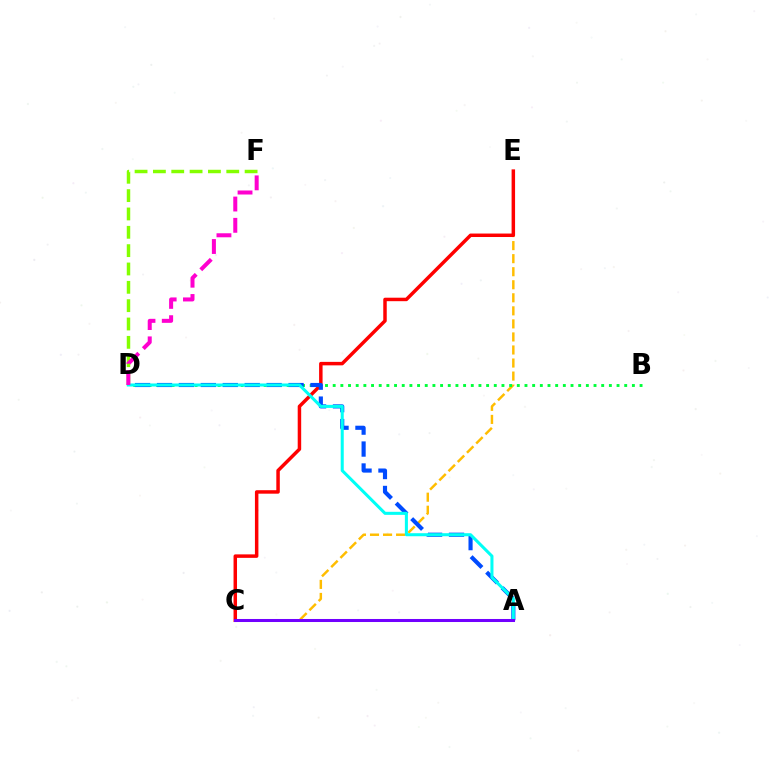{('C', 'E'): [{'color': '#ffbd00', 'line_style': 'dashed', 'thickness': 1.77}, {'color': '#ff0000', 'line_style': 'solid', 'thickness': 2.5}], ('B', 'D'): [{'color': '#00ff39', 'line_style': 'dotted', 'thickness': 2.08}], ('D', 'F'): [{'color': '#84ff00', 'line_style': 'dashed', 'thickness': 2.49}, {'color': '#ff00cf', 'line_style': 'dashed', 'thickness': 2.89}], ('A', 'D'): [{'color': '#004bff', 'line_style': 'dashed', 'thickness': 2.98}, {'color': '#00fff6', 'line_style': 'solid', 'thickness': 2.19}], ('A', 'C'): [{'color': '#7200ff', 'line_style': 'solid', 'thickness': 2.18}]}